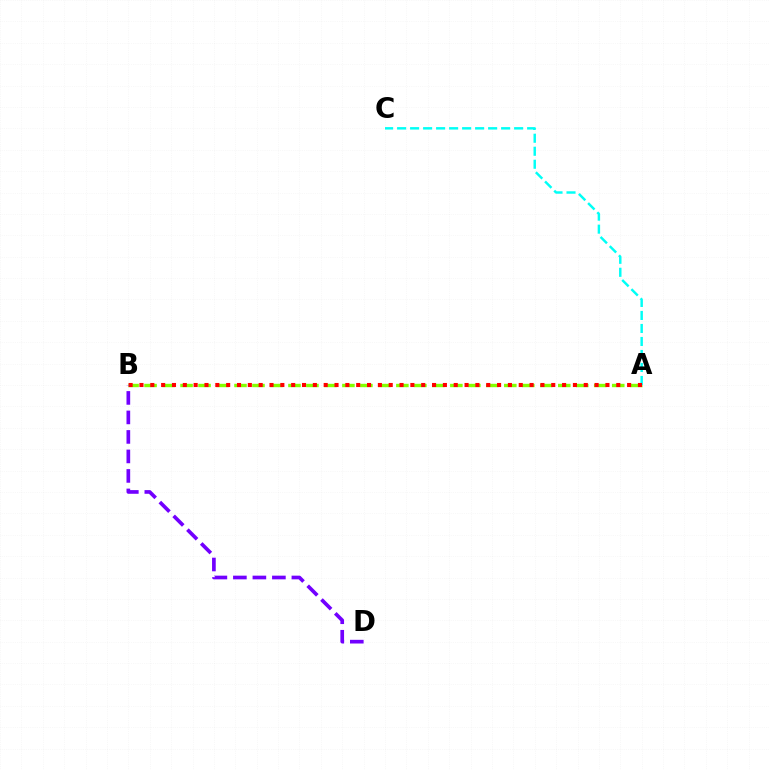{('A', 'B'): [{'color': '#84ff00', 'line_style': 'dashed', 'thickness': 2.44}, {'color': '#ff0000', 'line_style': 'dotted', 'thickness': 2.94}], ('A', 'C'): [{'color': '#00fff6', 'line_style': 'dashed', 'thickness': 1.77}], ('B', 'D'): [{'color': '#7200ff', 'line_style': 'dashed', 'thickness': 2.65}]}